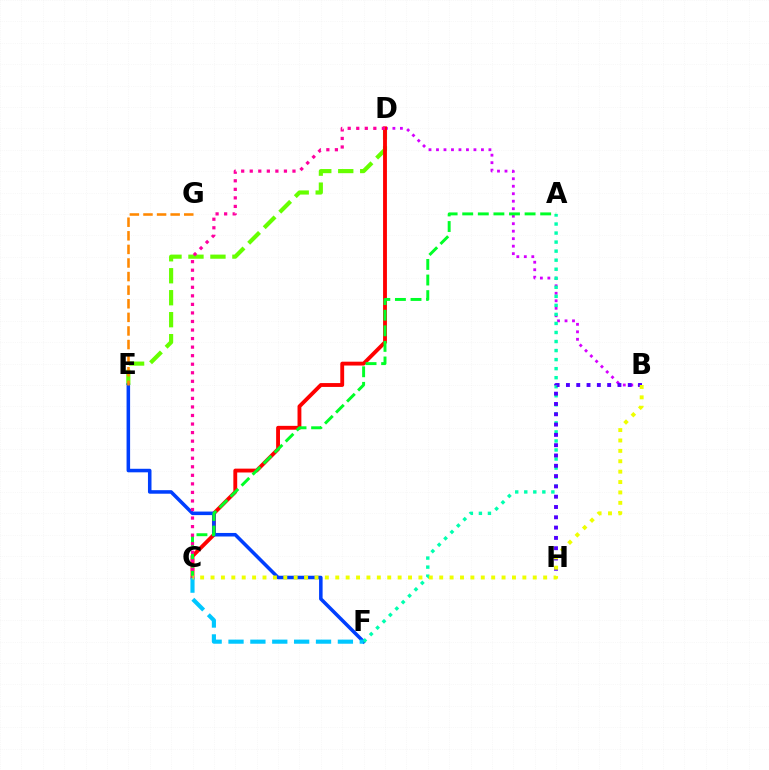{('D', 'E'): [{'color': '#66ff00', 'line_style': 'dashed', 'thickness': 2.98}], ('B', 'D'): [{'color': '#d600ff', 'line_style': 'dotted', 'thickness': 2.04}], ('C', 'D'): [{'color': '#ff0000', 'line_style': 'solid', 'thickness': 2.77}, {'color': '#ff00a0', 'line_style': 'dotted', 'thickness': 2.32}], ('E', 'F'): [{'color': '#003fff', 'line_style': 'solid', 'thickness': 2.55}], ('E', 'G'): [{'color': '#ff8800', 'line_style': 'dashed', 'thickness': 1.85}], ('A', 'F'): [{'color': '#00ffaf', 'line_style': 'dotted', 'thickness': 2.46}], ('B', 'H'): [{'color': '#4f00ff', 'line_style': 'dotted', 'thickness': 2.8}], ('C', 'F'): [{'color': '#00c7ff', 'line_style': 'dashed', 'thickness': 2.97}], ('A', 'C'): [{'color': '#00ff27', 'line_style': 'dashed', 'thickness': 2.12}], ('B', 'C'): [{'color': '#eeff00', 'line_style': 'dotted', 'thickness': 2.82}]}